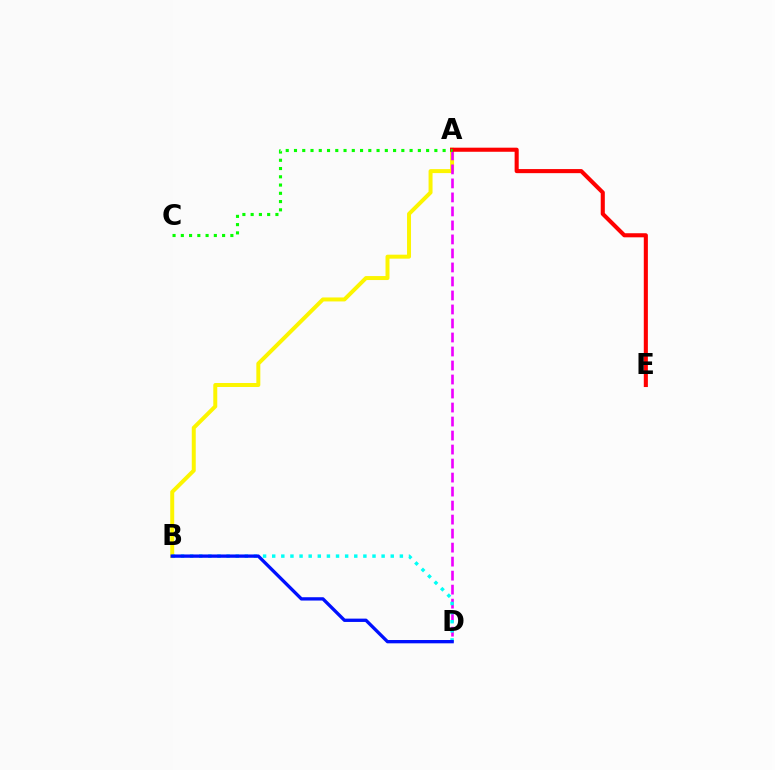{('A', 'B'): [{'color': '#fcf500', 'line_style': 'solid', 'thickness': 2.86}], ('A', 'D'): [{'color': '#ee00ff', 'line_style': 'dashed', 'thickness': 1.9}], ('A', 'E'): [{'color': '#ff0000', 'line_style': 'solid', 'thickness': 2.94}], ('B', 'D'): [{'color': '#00fff6', 'line_style': 'dotted', 'thickness': 2.48}, {'color': '#0010ff', 'line_style': 'solid', 'thickness': 2.39}], ('A', 'C'): [{'color': '#08ff00', 'line_style': 'dotted', 'thickness': 2.24}]}